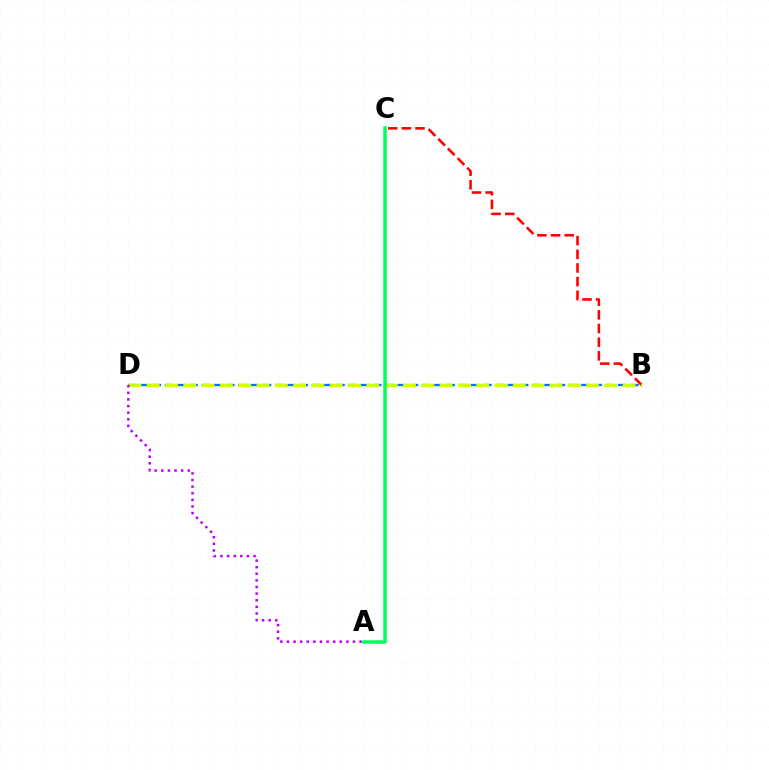{('B', 'C'): [{'color': '#ff0000', 'line_style': 'dashed', 'thickness': 1.86}], ('B', 'D'): [{'color': '#0074ff', 'line_style': 'dashed', 'thickness': 1.66}, {'color': '#d1ff00', 'line_style': 'dashed', 'thickness': 2.49}], ('A', 'C'): [{'color': '#00ff5c', 'line_style': 'solid', 'thickness': 2.53}], ('A', 'D'): [{'color': '#b900ff', 'line_style': 'dotted', 'thickness': 1.8}]}